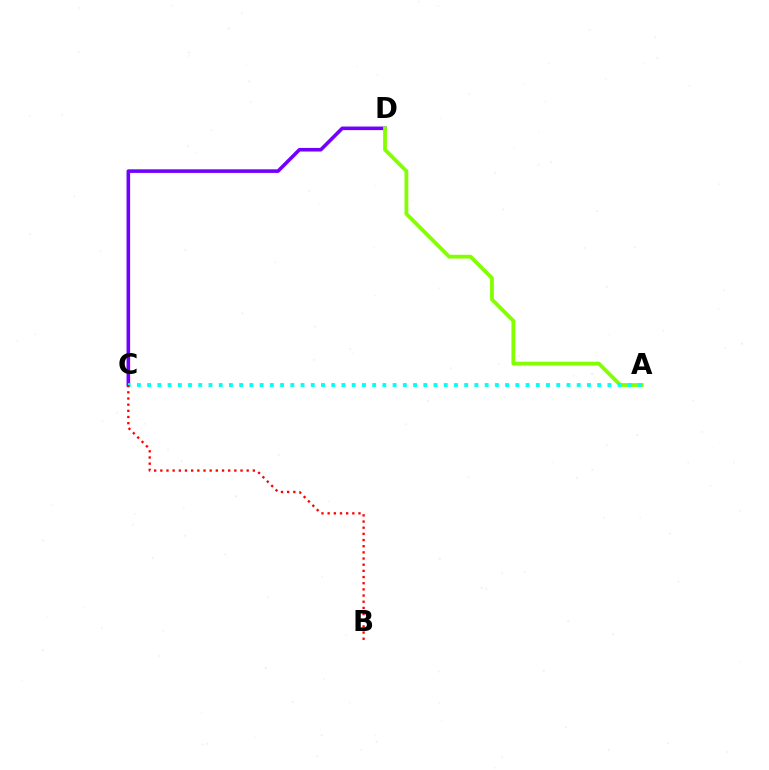{('C', 'D'): [{'color': '#7200ff', 'line_style': 'solid', 'thickness': 2.59}], ('A', 'D'): [{'color': '#84ff00', 'line_style': 'solid', 'thickness': 2.72}], ('A', 'C'): [{'color': '#00fff6', 'line_style': 'dotted', 'thickness': 2.78}], ('B', 'C'): [{'color': '#ff0000', 'line_style': 'dotted', 'thickness': 1.68}]}